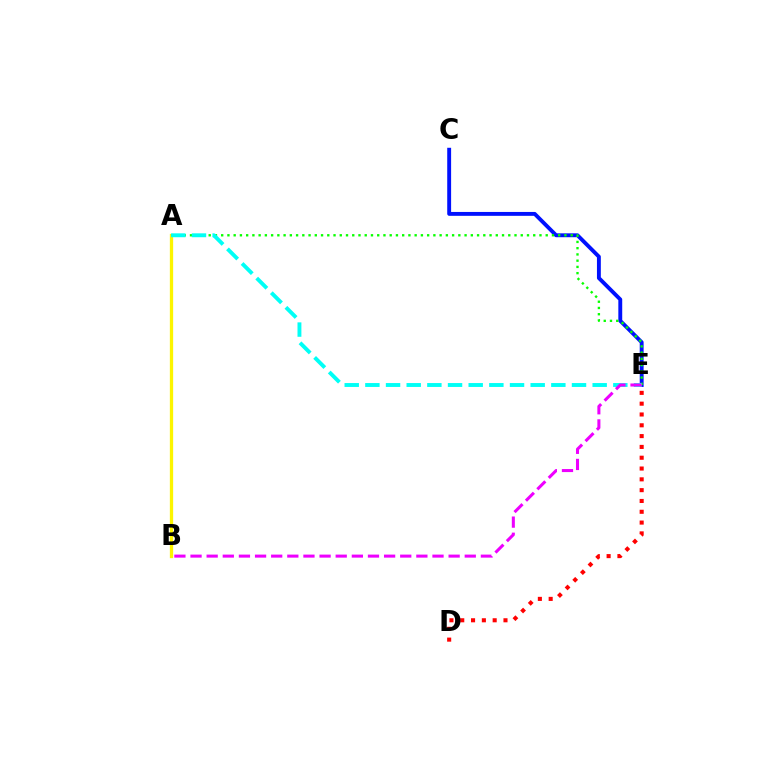{('A', 'B'): [{'color': '#fcf500', 'line_style': 'solid', 'thickness': 2.37}], ('C', 'E'): [{'color': '#0010ff', 'line_style': 'solid', 'thickness': 2.8}], ('A', 'E'): [{'color': '#08ff00', 'line_style': 'dotted', 'thickness': 1.7}, {'color': '#00fff6', 'line_style': 'dashed', 'thickness': 2.81}], ('D', 'E'): [{'color': '#ff0000', 'line_style': 'dotted', 'thickness': 2.94}], ('B', 'E'): [{'color': '#ee00ff', 'line_style': 'dashed', 'thickness': 2.19}]}